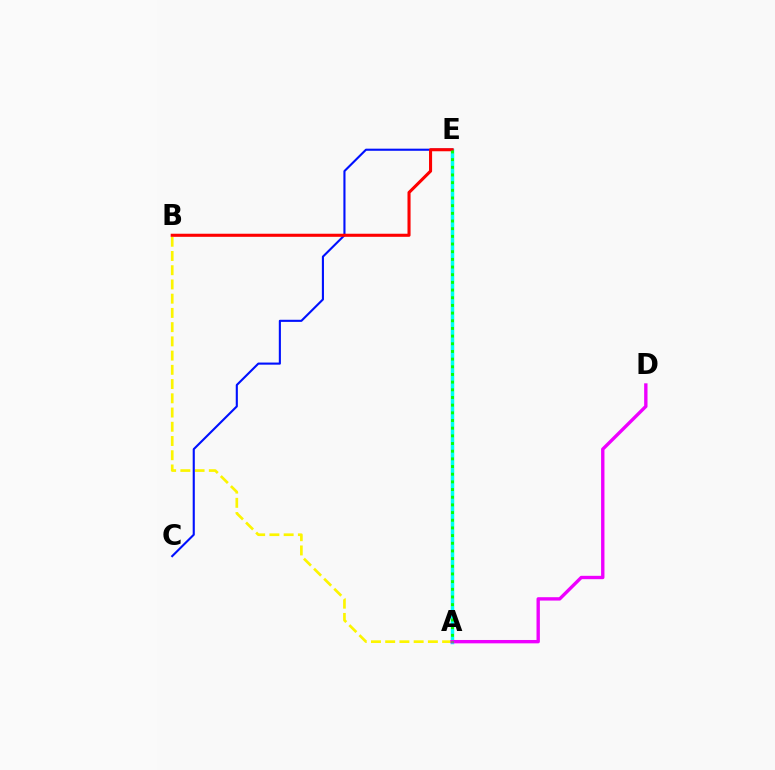{('A', 'B'): [{'color': '#fcf500', 'line_style': 'dashed', 'thickness': 1.93}], ('A', 'E'): [{'color': '#00fff6', 'line_style': 'solid', 'thickness': 2.51}, {'color': '#08ff00', 'line_style': 'dotted', 'thickness': 2.08}], ('C', 'E'): [{'color': '#0010ff', 'line_style': 'solid', 'thickness': 1.52}], ('A', 'D'): [{'color': '#ee00ff', 'line_style': 'solid', 'thickness': 2.42}], ('B', 'E'): [{'color': '#ff0000', 'line_style': 'solid', 'thickness': 2.21}]}